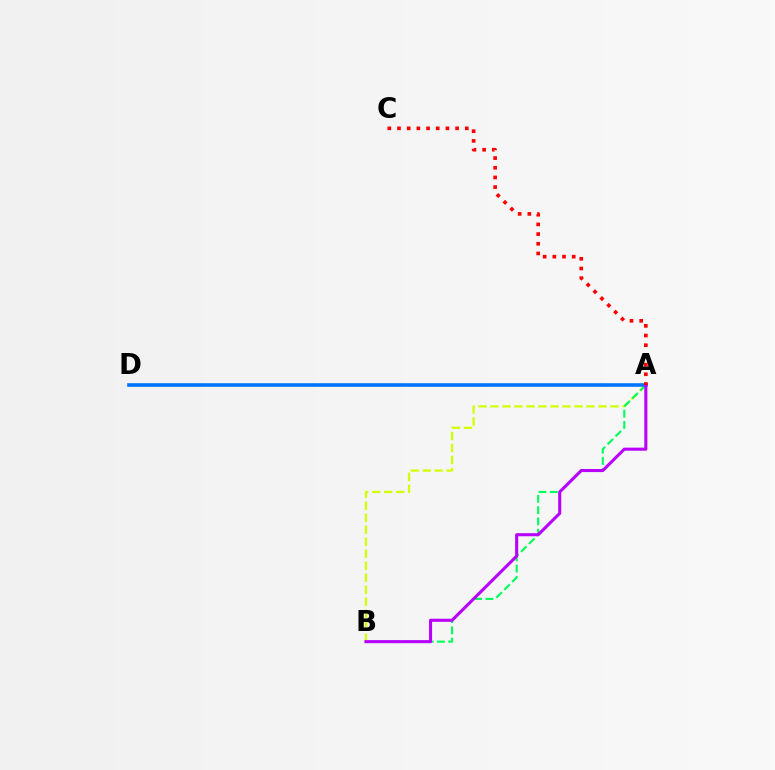{('A', 'B'): [{'color': '#d1ff00', 'line_style': 'dashed', 'thickness': 1.63}, {'color': '#00ff5c', 'line_style': 'dashed', 'thickness': 1.53}, {'color': '#b900ff', 'line_style': 'solid', 'thickness': 2.21}], ('A', 'D'): [{'color': '#0074ff', 'line_style': 'solid', 'thickness': 2.59}], ('A', 'C'): [{'color': '#ff0000', 'line_style': 'dotted', 'thickness': 2.63}]}